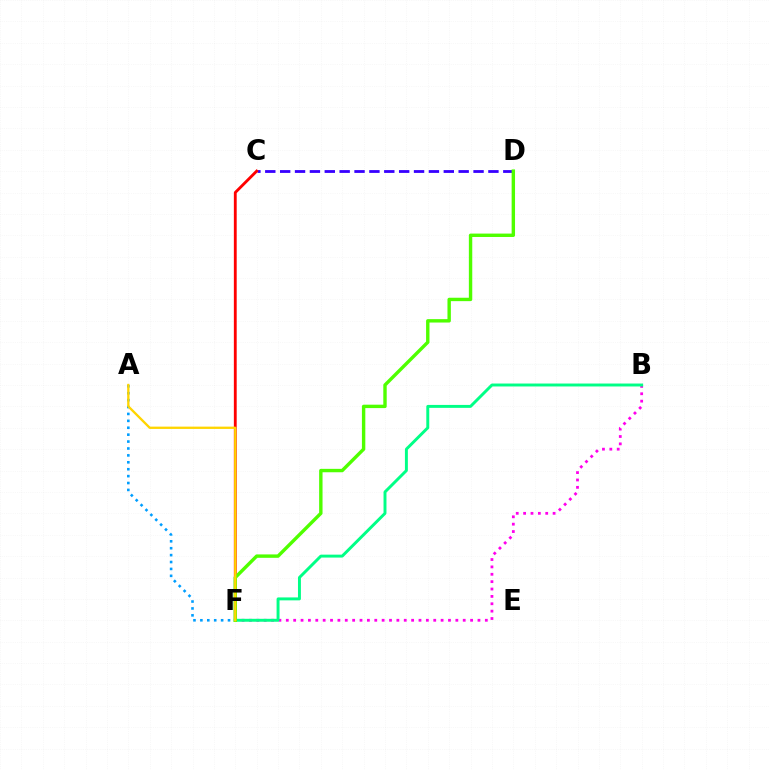{('C', 'D'): [{'color': '#3700ff', 'line_style': 'dashed', 'thickness': 2.02}], ('C', 'F'): [{'color': '#ff0000', 'line_style': 'solid', 'thickness': 2.04}], ('B', 'F'): [{'color': '#ff00ed', 'line_style': 'dotted', 'thickness': 2.0}, {'color': '#00ff86', 'line_style': 'solid', 'thickness': 2.11}], ('A', 'F'): [{'color': '#009eff', 'line_style': 'dotted', 'thickness': 1.88}, {'color': '#ffd500', 'line_style': 'solid', 'thickness': 1.67}], ('D', 'F'): [{'color': '#4fff00', 'line_style': 'solid', 'thickness': 2.45}]}